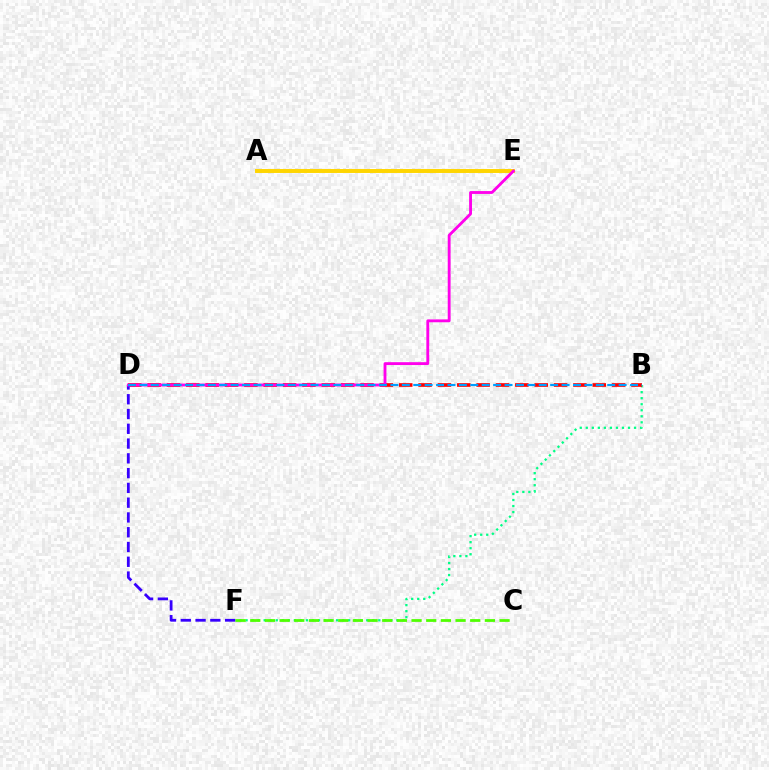{('A', 'E'): [{'color': '#ffd500', 'line_style': 'solid', 'thickness': 2.84}], ('B', 'F'): [{'color': '#00ff86', 'line_style': 'dotted', 'thickness': 1.64}], ('B', 'D'): [{'color': '#ff0000', 'line_style': 'dashed', 'thickness': 2.63}, {'color': '#009eff', 'line_style': 'dashed', 'thickness': 1.55}], ('D', 'F'): [{'color': '#3700ff', 'line_style': 'dashed', 'thickness': 2.01}], ('D', 'E'): [{'color': '#ff00ed', 'line_style': 'solid', 'thickness': 2.06}], ('C', 'F'): [{'color': '#4fff00', 'line_style': 'dashed', 'thickness': 1.99}]}